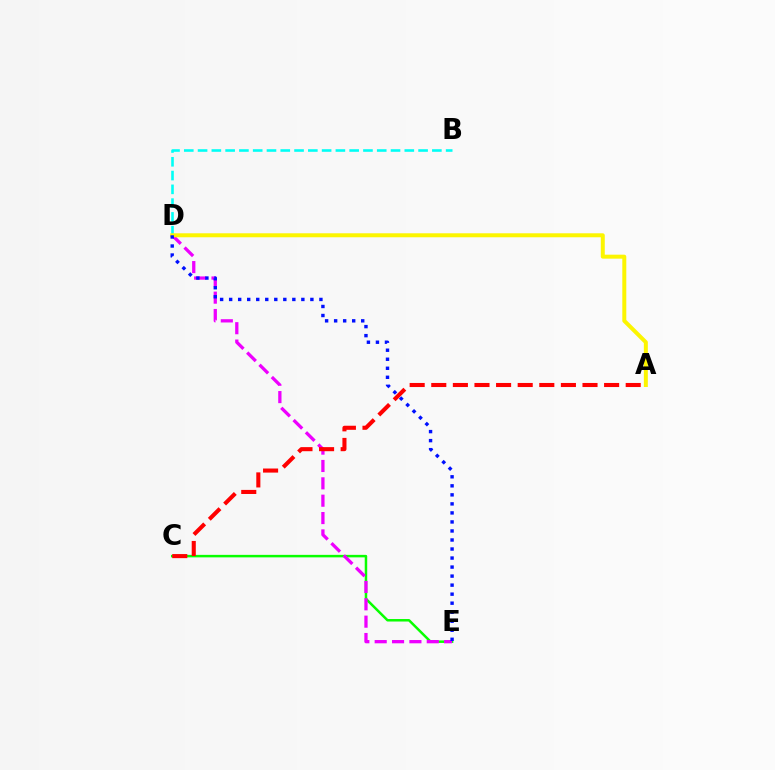{('C', 'E'): [{'color': '#08ff00', 'line_style': 'solid', 'thickness': 1.8}], ('B', 'D'): [{'color': '#00fff6', 'line_style': 'dashed', 'thickness': 1.87}], ('D', 'E'): [{'color': '#ee00ff', 'line_style': 'dashed', 'thickness': 2.36}, {'color': '#0010ff', 'line_style': 'dotted', 'thickness': 2.45}], ('A', 'D'): [{'color': '#fcf500', 'line_style': 'solid', 'thickness': 2.87}], ('A', 'C'): [{'color': '#ff0000', 'line_style': 'dashed', 'thickness': 2.93}]}